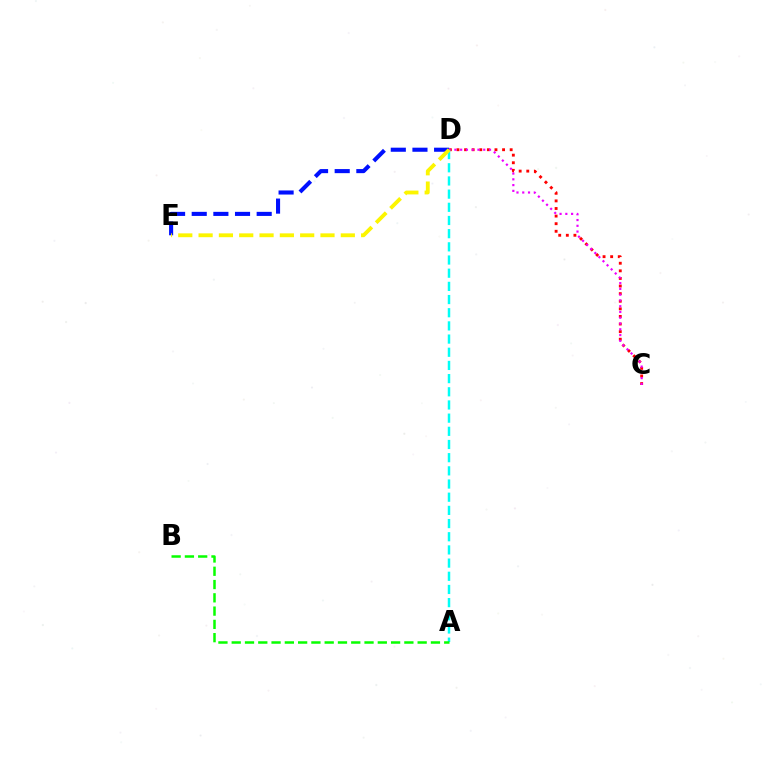{('C', 'D'): [{'color': '#ff0000', 'line_style': 'dotted', 'thickness': 2.06}, {'color': '#ee00ff', 'line_style': 'dotted', 'thickness': 1.57}], ('D', 'E'): [{'color': '#0010ff', 'line_style': 'dashed', 'thickness': 2.94}, {'color': '#fcf500', 'line_style': 'dashed', 'thickness': 2.76}], ('A', 'D'): [{'color': '#00fff6', 'line_style': 'dashed', 'thickness': 1.79}], ('A', 'B'): [{'color': '#08ff00', 'line_style': 'dashed', 'thickness': 1.8}]}